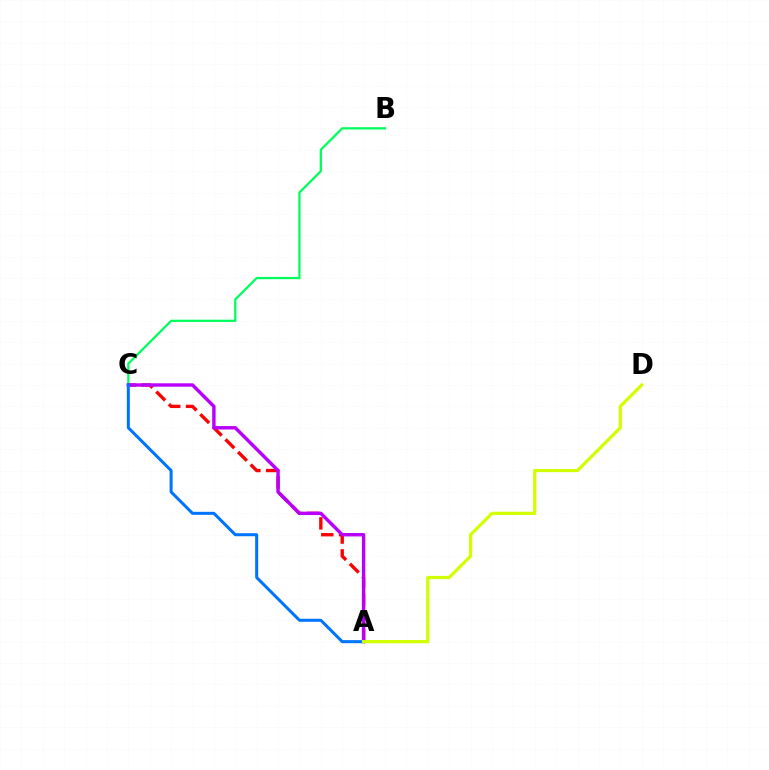{('B', 'C'): [{'color': '#00ff5c', 'line_style': 'solid', 'thickness': 1.63}], ('A', 'C'): [{'color': '#ff0000', 'line_style': 'dashed', 'thickness': 2.42}, {'color': '#b900ff', 'line_style': 'solid', 'thickness': 2.46}, {'color': '#0074ff', 'line_style': 'solid', 'thickness': 2.18}], ('A', 'D'): [{'color': '#d1ff00', 'line_style': 'solid', 'thickness': 2.32}]}